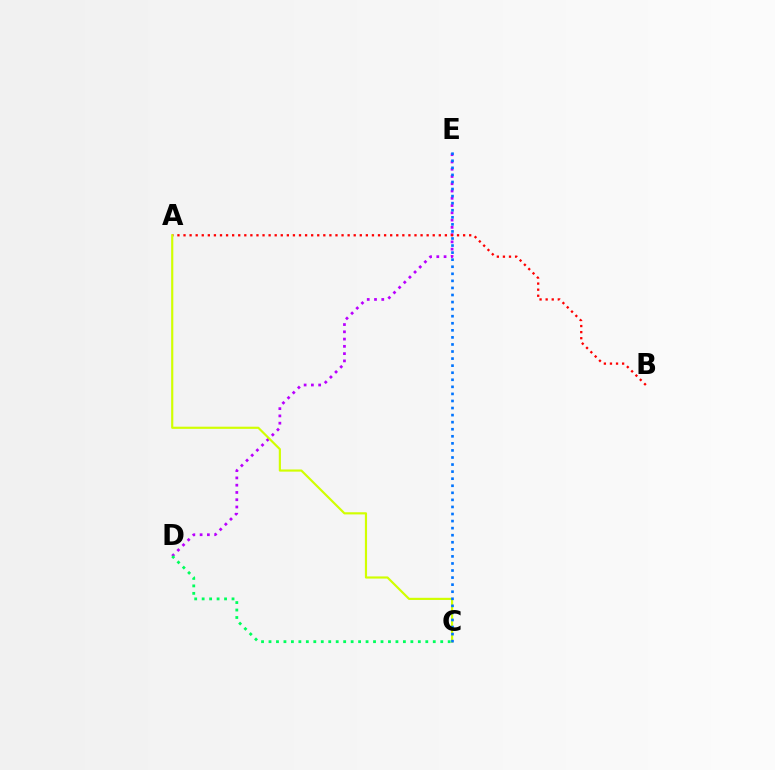{('D', 'E'): [{'color': '#b900ff', 'line_style': 'dotted', 'thickness': 1.97}], ('A', 'B'): [{'color': '#ff0000', 'line_style': 'dotted', 'thickness': 1.65}], ('A', 'C'): [{'color': '#d1ff00', 'line_style': 'solid', 'thickness': 1.56}], ('C', 'E'): [{'color': '#0074ff', 'line_style': 'dotted', 'thickness': 1.92}], ('C', 'D'): [{'color': '#00ff5c', 'line_style': 'dotted', 'thickness': 2.03}]}